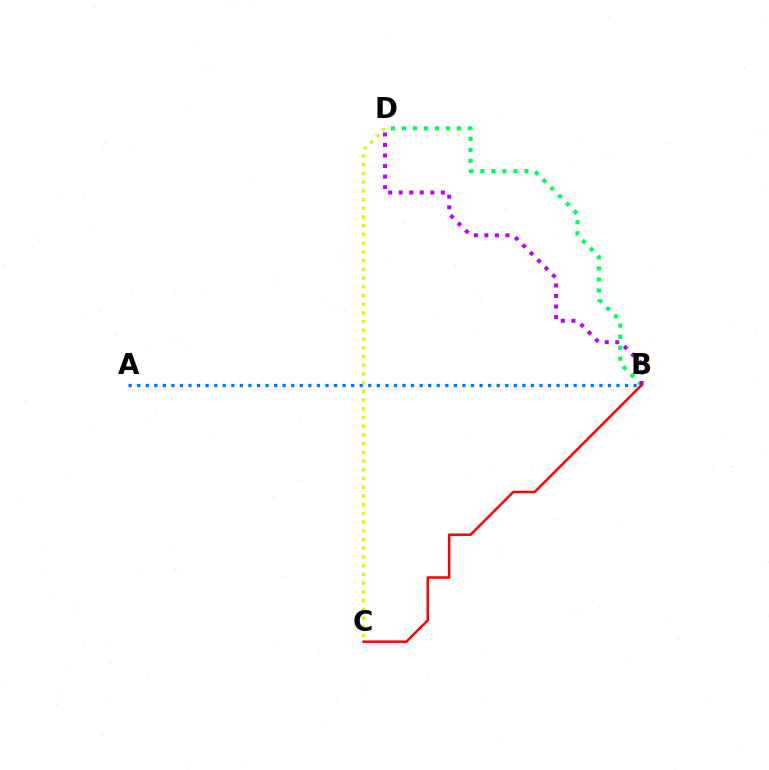{('B', 'D'): [{'color': '#00ff5c', 'line_style': 'dotted', 'thickness': 2.99}, {'color': '#b900ff', 'line_style': 'dotted', 'thickness': 2.86}], ('A', 'B'): [{'color': '#0074ff', 'line_style': 'dotted', 'thickness': 2.33}], ('B', 'C'): [{'color': '#ff0000', 'line_style': 'solid', 'thickness': 1.79}], ('C', 'D'): [{'color': '#d1ff00', 'line_style': 'dotted', 'thickness': 2.37}]}